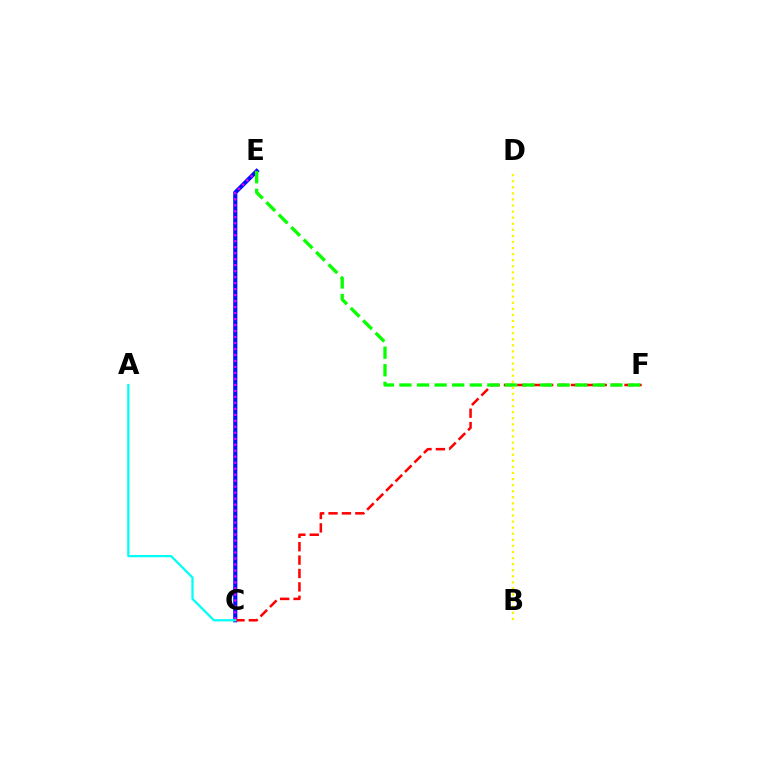{('C', 'E'): [{'color': '#0010ff', 'line_style': 'solid', 'thickness': 2.98}, {'color': '#ee00ff', 'line_style': 'dotted', 'thickness': 1.63}], ('C', 'F'): [{'color': '#ff0000', 'line_style': 'dashed', 'thickness': 1.82}], ('A', 'C'): [{'color': '#00fff6', 'line_style': 'solid', 'thickness': 1.63}], ('E', 'F'): [{'color': '#08ff00', 'line_style': 'dashed', 'thickness': 2.39}], ('B', 'D'): [{'color': '#fcf500', 'line_style': 'dotted', 'thickness': 1.65}]}